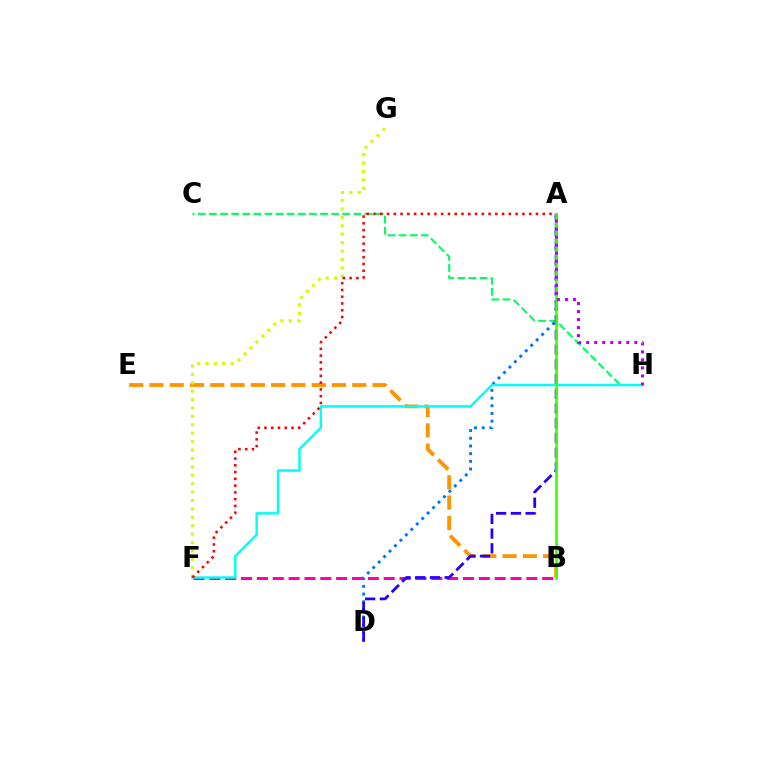{('A', 'D'): [{'color': '#0074ff', 'line_style': 'dotted', 'thickness': 2.09}, {'color': '#2500ff', 'line_style': 'dashed', 'thickness': 2.0}], ('B', 'F'): [{'color': '#ff00ac', 'line_style': 'dashed', 'thickness': 2.15}], ('B', 'E'): [{'color': '#ff9400', 'line_style': 'dashed', 'thickness': 2.75}], ('C', 'H'): [{'color': '#00ff5c', 'line_style': 'dashed', 'thickness': 1.51}], ('F', 'G'): [{'color': '#d1ff00', 'line_style': 'dotted', 'thickness': 2.28}], ('F', 'H'): [{'color': '#00fff6', 'line_style': 'solid', 'thickness': 1.76}], ('A', 'B'): [{'color': '#3dff00', 'line_style': 'solid', 'thickness': 1.87}], ('A', 'H'): [{'color': '#b900ff', 'line_style': 'dotted', 'thickness': 2.18}], ('A', 'F'): [{'color': '#ff0000', 'line_style': 'dotted', 'thickness': 1.84}]}